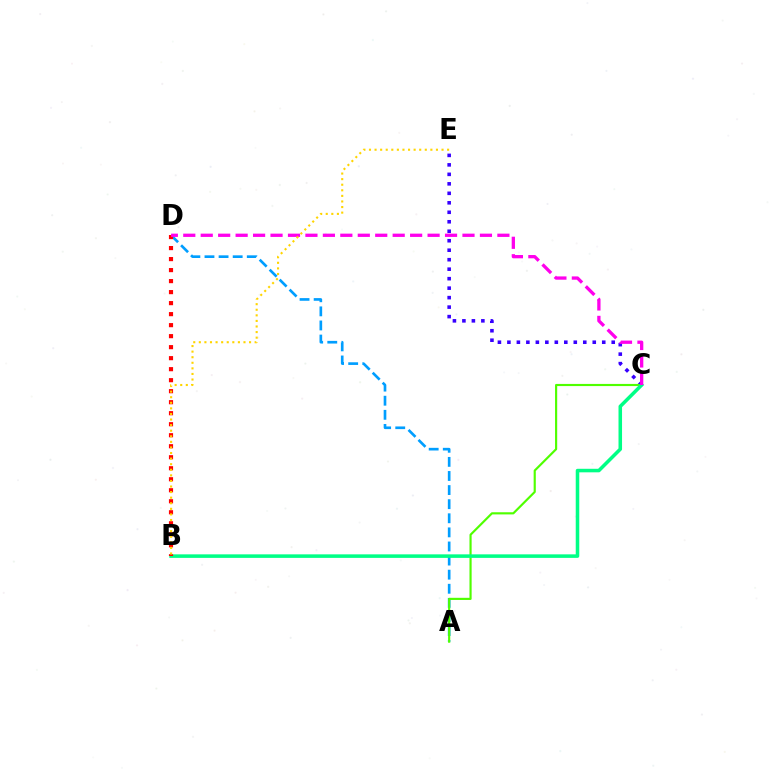{('C', 'E'): [{'color': '#3700ff', 'line_style': 'dotted', 'thickness': 2.58}], ('A', 'D'): [{'color': '#009eff', 'line_style': 'dashed', 'thickness': 1.92}], ('A', 'C'): [{'color': '#4fff00', 'line_style': 'solid', 'thickness': 1.55}], ('B', 'C'): [{'color': '#00ff86', 'line_style': 'solid', 'thickness': 2.55}], ('B', 'D'): [{'color': '#ff0000', 'line_style': 'dotted', 'thickness': 2.99}], ('C', 'D'): [{'color': '#ff00ed', 'line_style': 'dashed', 'thickness': 2.37}], ('B', 'E'): [{'color': '#ffd500', 'line_style': 'dotted', 'thickness': 1.52}]}